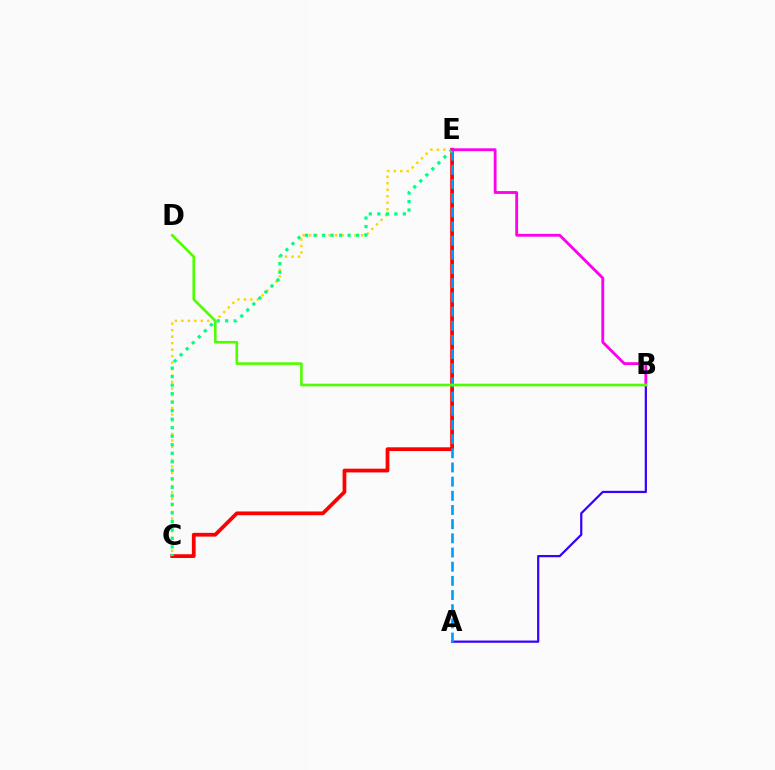{('A', 'B'): [{'color': '#3700ff', 'line_style': 'solid', 'thickness': 1.61}], ('C', 'E'): [{'color': '#ffd500', 'line_style': 'dotted', 'thickness': 1.76}, {'color': '#ff0000', 'line_style': 'solid', 'thickness': 2.7}, {'color': '#00ff86', 'line_style': 'dotted', 'thickness': 2.31}], ('A', 'E'): [{'color': '#009eff', 'line_style': 'dashed', 'thickness': 1.93}], ('B', 'E'): [{'color': '#ff00ed', 'line_style': 'solid', 'thickness': 2.04}], ('B', 'D'): [{'color': '#4fff00', 'line_style': 'solid', 'thickness': 1.89}]}